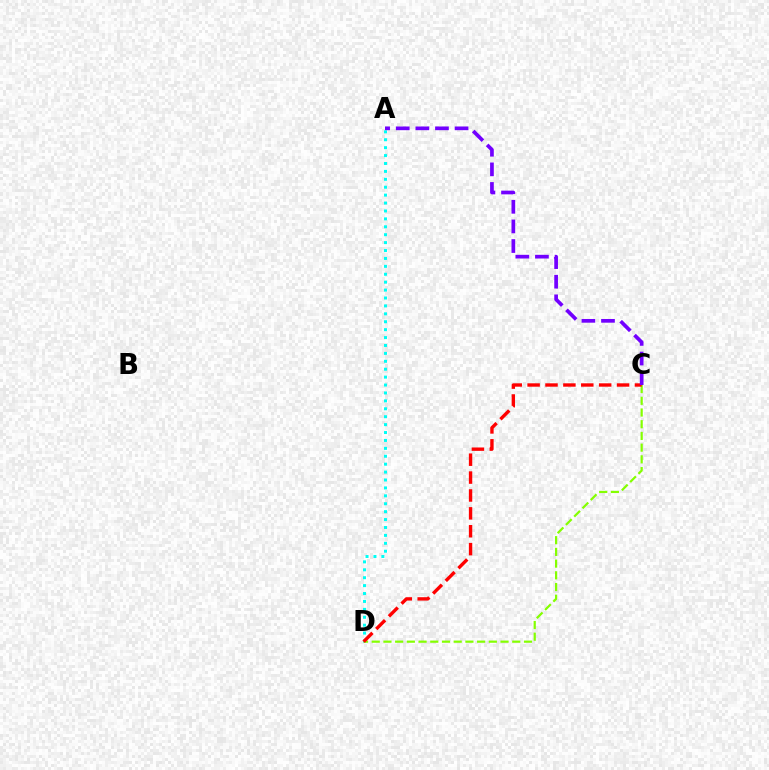{('A', 'D'): [{'color': '#00fff6', 'line_style': 'dotted', 'thickness': 2.15}], ('C', 'D'): [{'color': '#84ff00', 'line_style': 'dashed', 'thickness': 1.59}, {'color': '#ff0000', 'line_style': 'dashed', 'thickness': 2.43}], ('A', 'C'): [{'color': '#7200ff', 'line_style': 'dashed', 'thickness': 2.66}]}